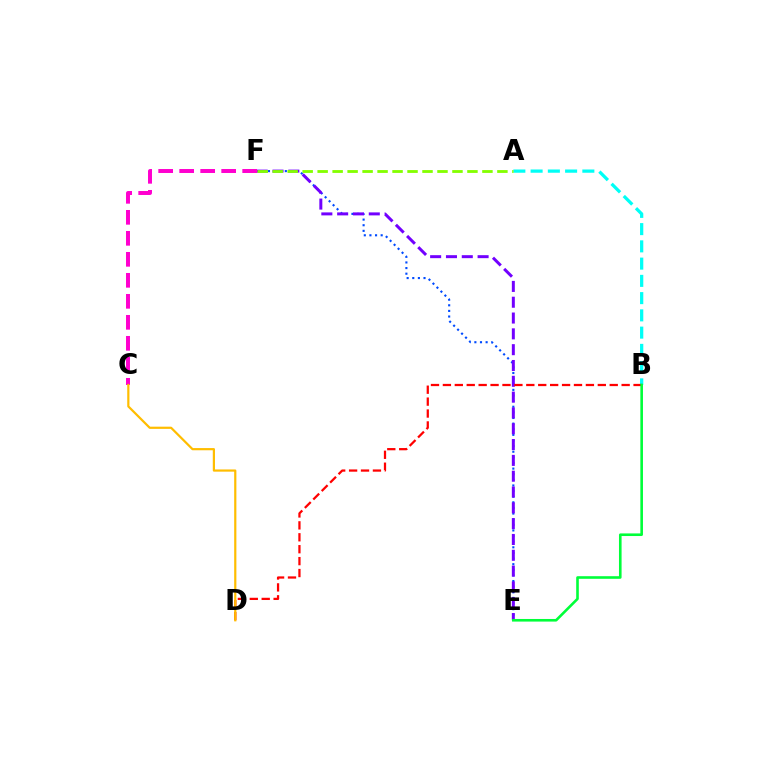{('E', 'F'): [{'color': '#004bff', 'line_style': 'dotted', 'thickness': 1.53}, {'color': '#7200ff', 'line_style': 'dashed', 'thickness': 2.15}], ('A', 'B'): [{'color': '#00fff6', 'line_style': 'dashed', 'thickness': 2.34}], ('B', 'D'): [{'color': '#ff0000', 'line_style': 'dashed', 'thickness': 1.62}], ('B', 'E'): [{'color': '#00ff39', 'line_style': 'solid', 'thickness': 1.88}], ('C', 'F'): [{'color': '#ff00cf', 'line_style': 'dashed', 'thickness': 2.85}], ('A', 'F'): [{'color': '#84ff00', 'line_style': 'dashed', 'thickness': 2.04}], ('C', 'D'): [{'color': '#ffbd00', 'line_style': 'solid', 'thickness': 1.59}]}